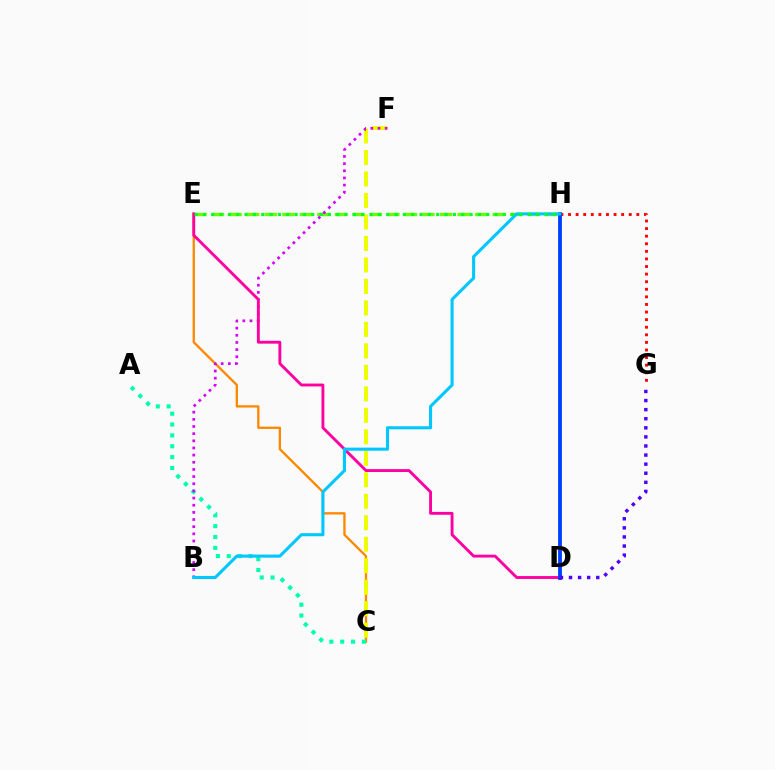{('C', 'E'): [{'color': '#ff8800', 'line_style': 'solid', 'thickness': 1.67}], ('E', 'H'): [{'color': '#66ff00', 'line_style': 'dashed', 'thickness': 2.38}, {'color': '#00ff27', 'line_style': 'dotted', 'thickness': 2.26}], ('C', 'F'): [{'color': '#eeff00', 'line_style': 'dashed', 'thickness': 2.92}], ('G', 'H'): [{'color': '#ff0000', 'line_style': 'dotted', 'thickness': 2.06}], ('A', 'C'): [{'color': '#00ffaf', 'line_style': 'dotted', 'thickness': 2.95}], ('B', 'F'): [{'color': '#d600ff', 'line_style': 'dotted', 'thickness': 1.94}], ('D', 'E'): [{'color': '#ff00a0', 'line_style': 'solid', 'thickness': 2.07}], ('D', 'H'): [{'color': '#003fff', 'line_style': 'solid', 'thickness': 2.75}], ('B', 'H'): [{'color': '#00c7ff', 'line_style': 'solid', 'thickness': 2.22}], ('D', 'G'): [{'color': '#4f00ff', 'line_style': 'dotted', 'thickness': 2.47}]}